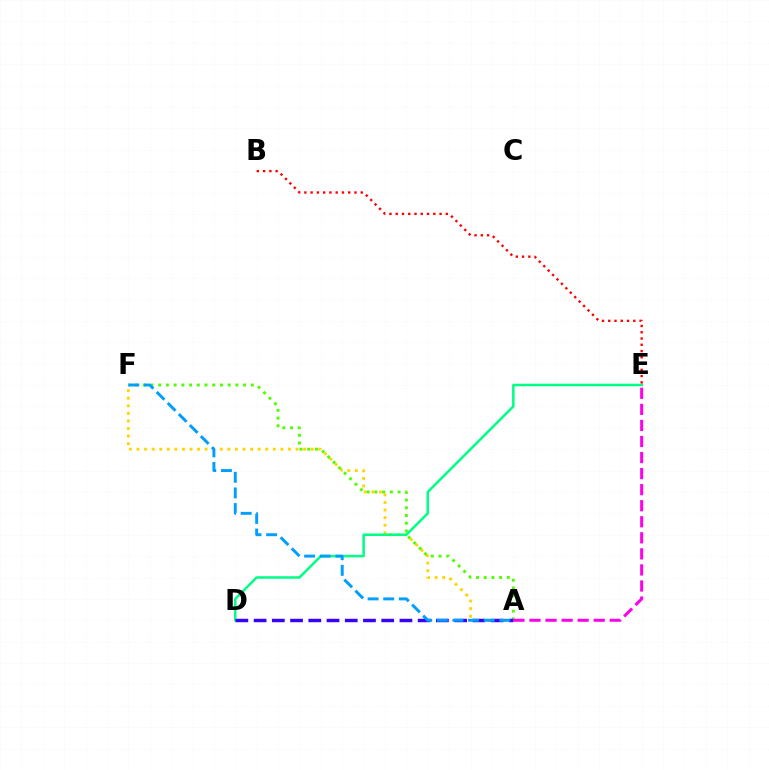{('A', 'F'): [{'color': '#ffd500', 'line_style': 'dotted', 'thickness': 2.06}, {'color': '#4fff00', 'line_style': 'dotted', 'thickness': 2.1}, {'color': '#009eff', 'line_style': 'dashed', 'thickness': 2.12}], ('D', 'E'): [{'color': '#00ff86', 'line_style': 'solid', 'thickness': 1.81}], ('A', 'D'): [{'color': '#3700ff', 'line_style': 'dashed', 'thickness': 2.48}], ('B', 'E'): [{'color': '#ff0000', 'line_style': 'dotted', 'thickness': 1.7}], ('A', 'E'): [{'color': '#ff00ed', 'line_style': 'dashed', 'thickness': 2.18}]}